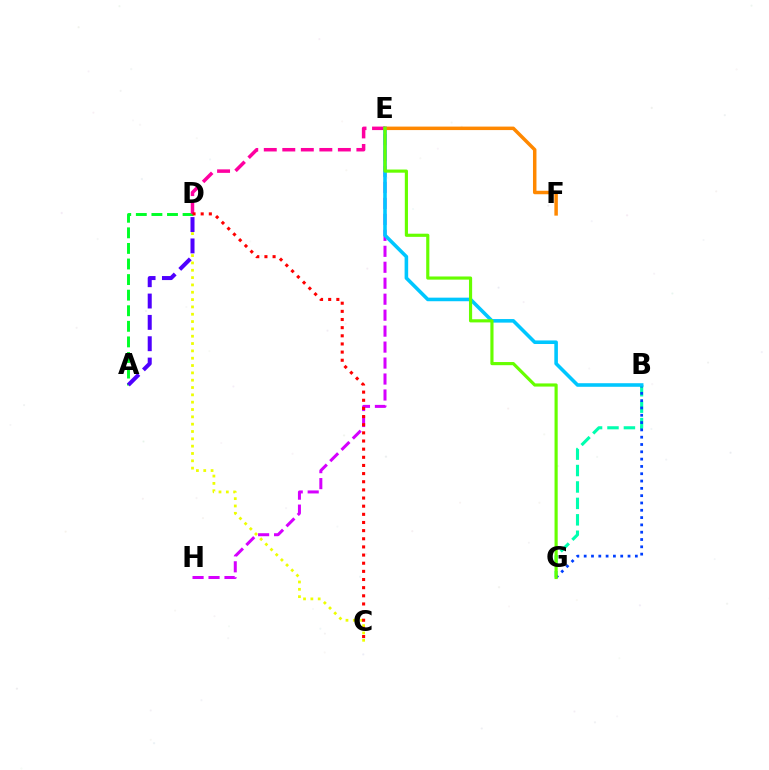{('A', 'D'): [{'color': '#00ff27', 'line_style': 'dashed', 'thickness': 2.12}, {'color': '#4f00ff', 'line_style': 'dashed', 'thickness': 2.9}], ('B', 'G'): [{'color': '#00ffaf', 'line_style': 'dashed', 'thickness': 2.23}, {'color': '#003fff', 'line_style': 'dotted', 'thickness': 1.99}], ('C', 'D'): [{'color': '#eeff00', 'line_style': 'dotted', 'thickness': 1.99}, {'color': '#ff0000', 'line_style': 'dotted', 'thickness': 2.21}], ('E', 'H'): [{'color': '#d600ff', 'line_style': 'dashed', 'thickness': 2.17}], ('D', 'E'): [{'color': '#ff00a0', 'line_style': 'dashed', 'thickness': 2.52}], ('B', 'E'): [{'color': '#00c7ff', 'line_style': 'solid', 'thickness': 2.57}], ('E', 'F'): [{'color': '#ff8800', 'line_style': 'solid', 'thickness': 2.51}], ('E', 'G'): [{'color': '#66ff00', 'line_style': 'solid', 'thickness': 2.27}]}